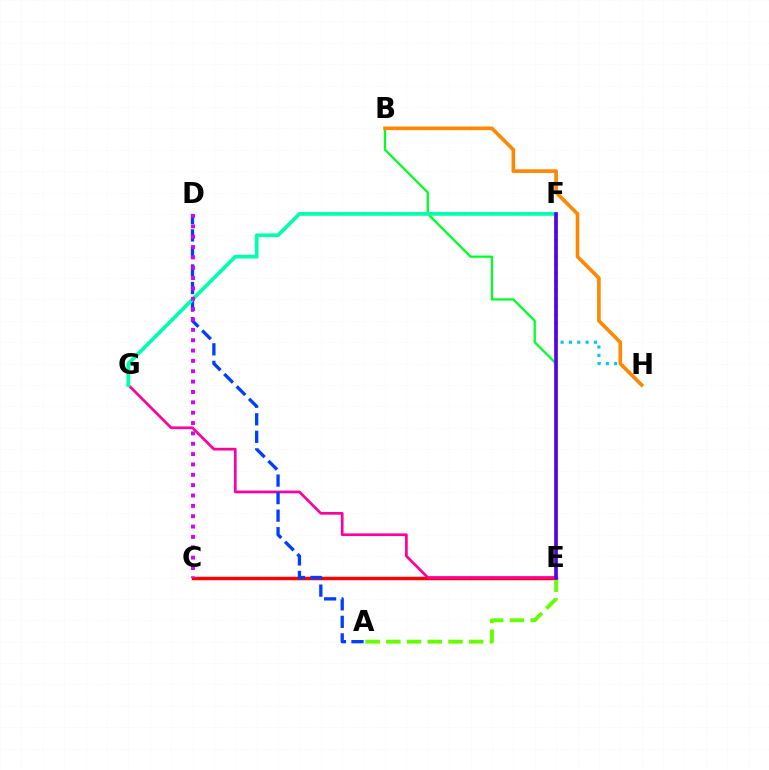{('C', 'E'): [{'color': '#ff0000', 'line_style': 'solid', 'thickness': 2.5}], ('E', 'F'): [{'color': '#eeff00', 'line_style': 'solid', 'thickness': 2.92}, {'color': '#4f00ff', 'line_style': 'solid', 'thickness': 2.61}], ('F', 'H'): [{'color': '#00c7ff', 'line_style': 'dotted', 'thickness': 2.26}], ('A', 'E'): [{'color': '#66ff00', 'line_style': 'dashed', 'thickness': 2.81}], ('B', 'E'): [{'color': '#00ff27', 'line_style': 'solid', 'thickness': 1.63}], ('E', 'G'): [{'color': '#ff00a0', 'line_style': 'solid', 'thickness': 1.95}], ('A', 'D'): [{'color': '#003fff', 'line_style': 'dashed', 'thickness': 2.38}], ('F', 'G'): [{'color': '#00ffaf', 'line_style': 'solid', 'thickness': 2.69}], ('C', 'D'): [{'color': '#d600ff', 'line_style': 'dotted', 'thickness': 2.81}], ('B', 'H'): [{'color': '#ff8800', 'line_style': 'solid', 'thickness': 2.62}]}